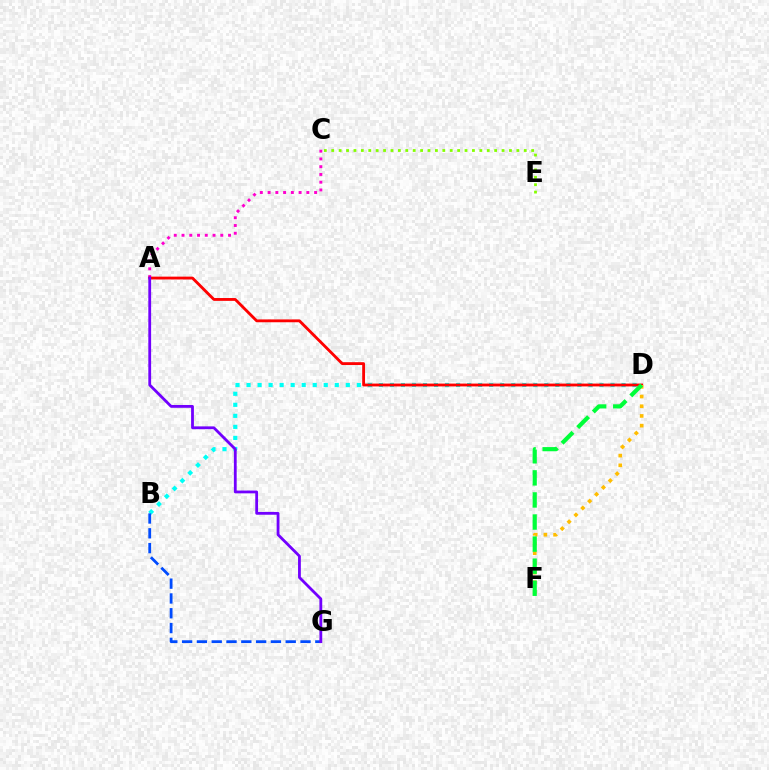{('A', 'C'): [{'color': '#ff00cf', 'line_style': 'dotted', 'thickness': 2.11}], ('B', 'D'): [{'color': '#00fff6', 'line_style': 'dotted', 'thickness': 3.0}], ('C', 'E'): [{'color': '#84ff00', 'line_style': 'dotted', 'thickness': 2.01}], ('A', 'D'): [{'color': '#ff0000', 'line_style': 'solid', 'thickness': 2.04}], ('B', 'G'): [{'color': '#004bff', 'line_style': 'dashed', 'thickness': 2.01}], ('D', 'F'): [{'color': '#ffbd00', 'line_style': 'dotted', 'thickness': 2.64}, {'color': '#00ff39', 'line_style': 'dashed', 'thickness': 3.0}], ('A', 'G'): [{'color': '#7200ff', 'line_style': 'solid', 'thickness': 2.02}]}